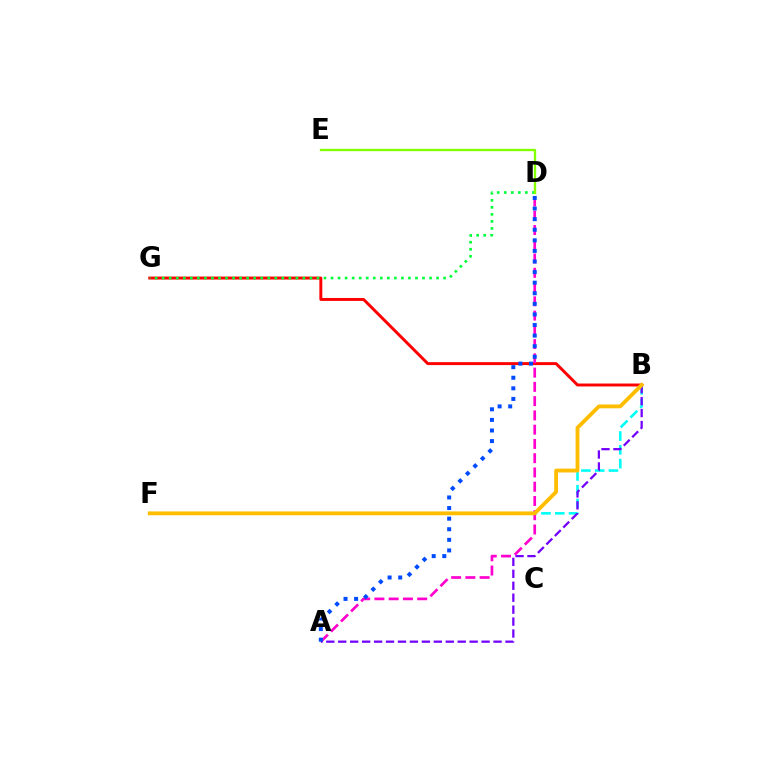{('B', 'G'): [{'color': '#ff0000', 'line_style': 'solid', 'thickness': 2.12}], ('B', 'F'): [{'color': '#00fff6', 'line_style': 'dashed', 'thickness': 1.87}, {'color': '#ffbd00', 'line_style': 'solid', 'thickness': 2.76}], ('A', 'D'): [{'color': '#ff00cf', 'line_style': 'dashed', 'thickness': 1.94}, {'color': '#004bff', 'line_style': 'dotted', 'thickness': 2.88}], ('A', 'B'): [{'color': '#7200ff', 'line_style': 'dashed', 'thickness': 1.62}], ('D', 'G'): [{'color': '#00ff39', 'line_style': 'dotted', 'thickness': 1.91}], ('D', 'E'): [{'color': '#84ff00', 'line_style': 'solid', 'thickness': 1.7}]}